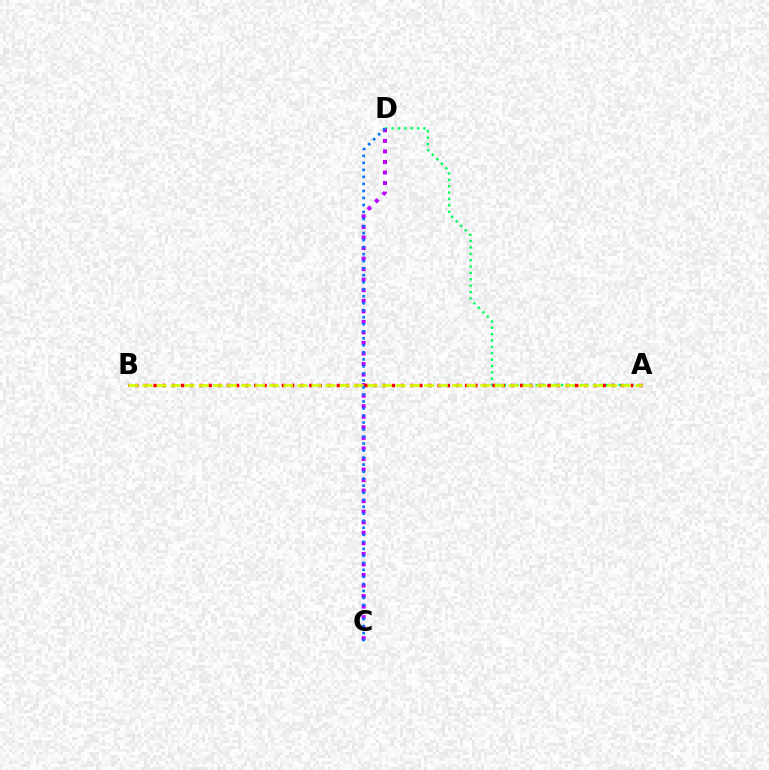{('A', 'D'): [{'color': '#00ff5c', 'line_style': 'dotted', 'thickness': 1.73}], ('C', 'D'): [{'color': '#b900ff', 'line_style': 'dotted', 'thickness': 2.87}, {'color': '#0074ff', 'line_style': 'dotted', 'thickness': 1.91}], ('A', 'B'): [{'color': '#ff0000', 'line_style': 'dotted', 'thickness': 2.49}, {'color': '#d1ff00', 'line_style': 'dashed', 'thickness': 1.91}]}